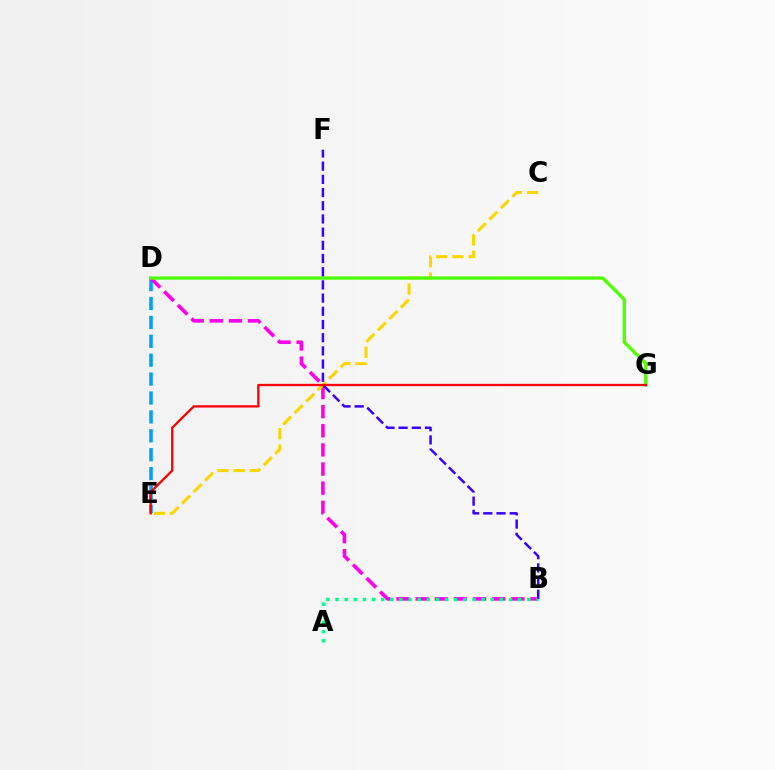{('D', 'E'): [{'color': '#009eff', 'line_style': 'dashed', 'thickness': 2.57}], ('B', 'D'): [{'color': '#ff00ed', 'line_style': 'dashed', 'thickness': 2.6}], ('C', 'E'): [{'color': '#ffd500', 'line_style': 'dashed', 'thickness': 2.21}], ('A', 'B'): [{'color': '#00ff86', 'line_style': 'dotted', 'thickness': 2.48}], ('D', 'G'): [{'color': '#4fff00', 'line_style': 'solid', 'thickness': 2.4}], ('B', 'F'): [{'color': '#3700ff', 'line_style': 'dashed', 'thickness': 1.79}], ('E', 'G'): [{'color': '#ff0000', 'line_style': 'solid', 'thickness': 1.66}]}